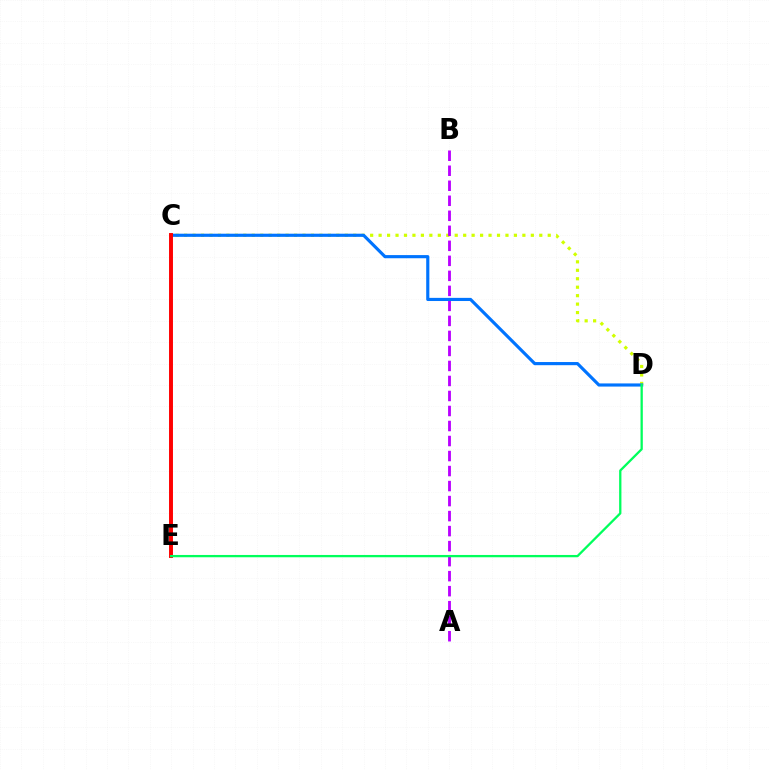{('C', 'D'): [{'color': '#d1ff00', 'line_style': 'dotted', 'thickness': 2.3}, {'color': '#0074ff', 'line_style': 'solid', 'thickness': 2.27}], ('A', 'B'): [{'color': '#b900ff', 'line_style': 'dashed', 'thickness': 2.04}], ('C', 'E'): [{'color': '#ff0000', 'line_style': 'solid', 'thickness': 2.83}], ('D', 'E'): [{'color': '#00ff5c', 'line_style': 'solid', 'thickness': 1.65}]}